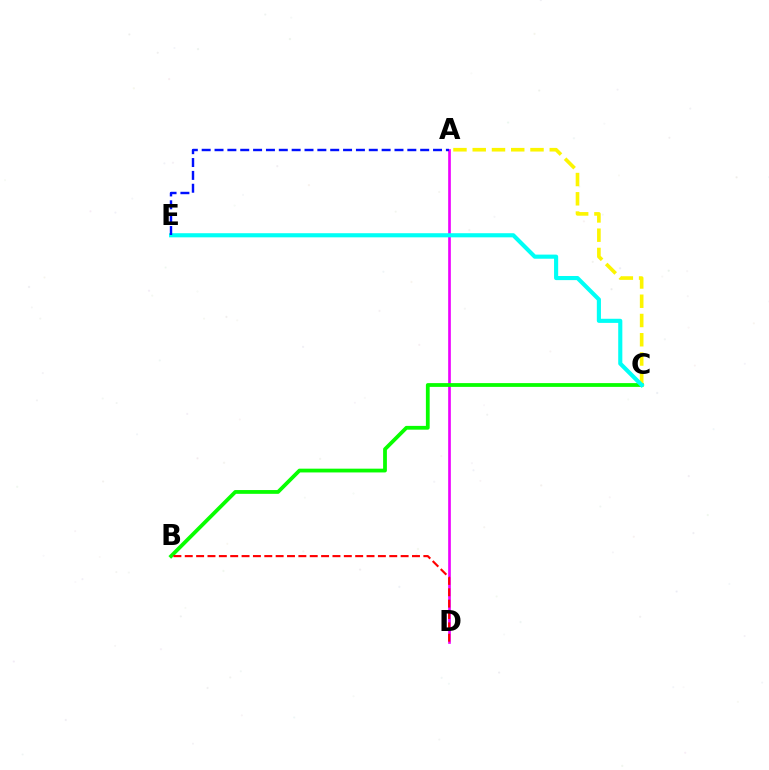{('A', 'D'): [{'color': '#ee00ff', 'line_style': 'solid', 'thickness': 1.92}], ('A', 'C'): [{'color': '#fcf500', 'line_style': 'dashed', 'thickness': 2.62}], ('B', 'C'): [{'color': '#08ff00', 'line_style': 'solid', 'thickness': 2.72}], ('B', 'D'): [{'color': '#ff0000', 'line_style': 'dashed', 'thickness': 1.54}], ('C', 'E'): [{'color': '#00fff6', 'line_style': 'solid', 'thickness': 2.97}], ('A', 'E'): [{'color': '#0010ff', 'line_style': 'dashed', 'thickness': 1.75}]}